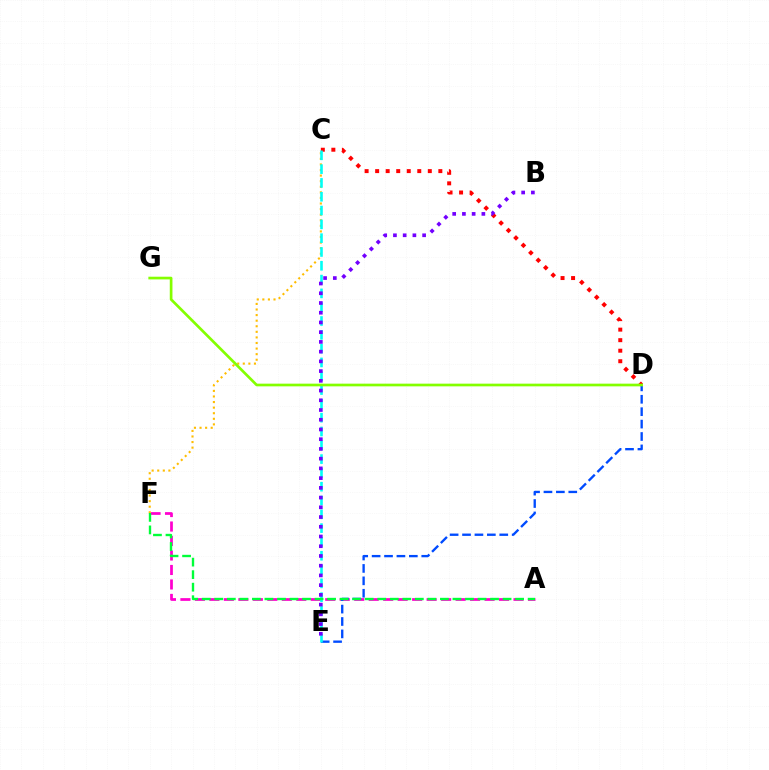{('A', 'F'): [{'color': '#ff00cf', 'line_style': 'dashed', 'thickness': 1.97}, {'color': '#00ff39', 'line_style': 'dashed', 'thickness': 1.7}], ('C', 'D'): [{'color': '#ff0000', 'line_style': 'dotted', 'thickness': 2.86}], ('D', 'E'): [{'color': '#004bff', 'line_style': 'dashed', 'thickness': 1.69}], ('C', 'F'): [{'color': '#ffbd00', 'line_style': 'dotted', 'thickness': 1.52}], ('C', 'E'): [{'color': '#00fff6', 'line_style': 'dashed', 'thickness': 1.88}], ('B', 'E'): [{'color': '#7200ff', 'line_style': 'dotted', 'thickness': 2.64}], ('D', 'G'): [{'color': '#84ff00', 'line_style': 'solid', 'thickness': 1.93}]}